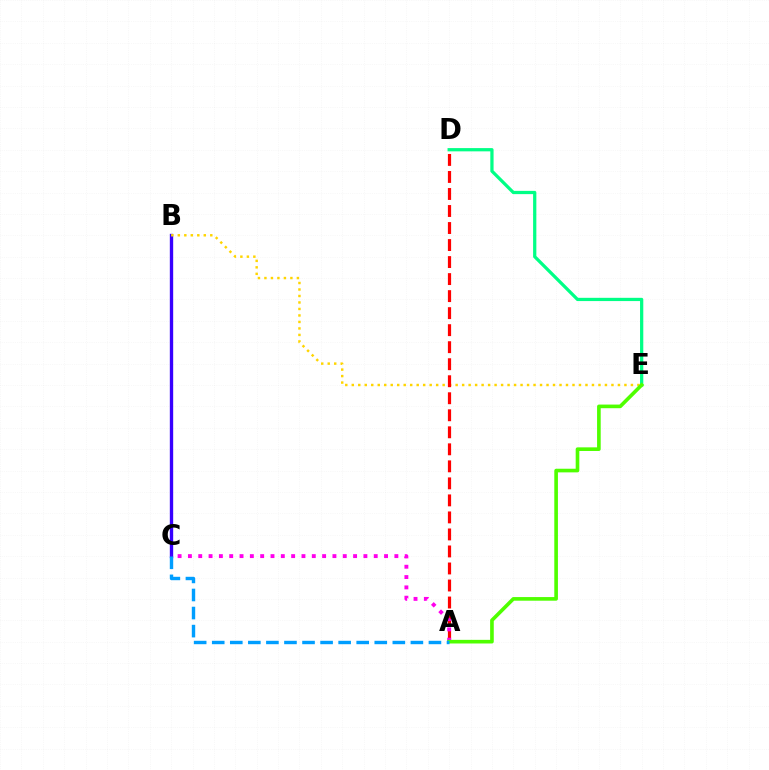{('B', 'C'): [{'color': '#3700ff', 'line_style': 'solid', 'thickness': 2.41}], ('B', 'E'): [{'color': '#ffd500', 'line_style': 'dotted', 'thickness': 1.76}], ('D', 'E'): [{'color': '#00ff86', 'line_style': 'solid', 'thickness': 2.34}], ('A', 'D'): [{'color': '#ff0000', 'line_style': 'dashed', 'thickness': 2.31}], ('A', 'C'): [{'color': '#ff00ed', 'line_style': 'dotted', 'thickness': 2.8}, {'color': '#009eff', 'line_style': 'dashed', 'thickness': 2.45}], ('A', 'E'): [{'color': '#4fff00', 'line_style': 'solid', 'thickness': 2.62}]}